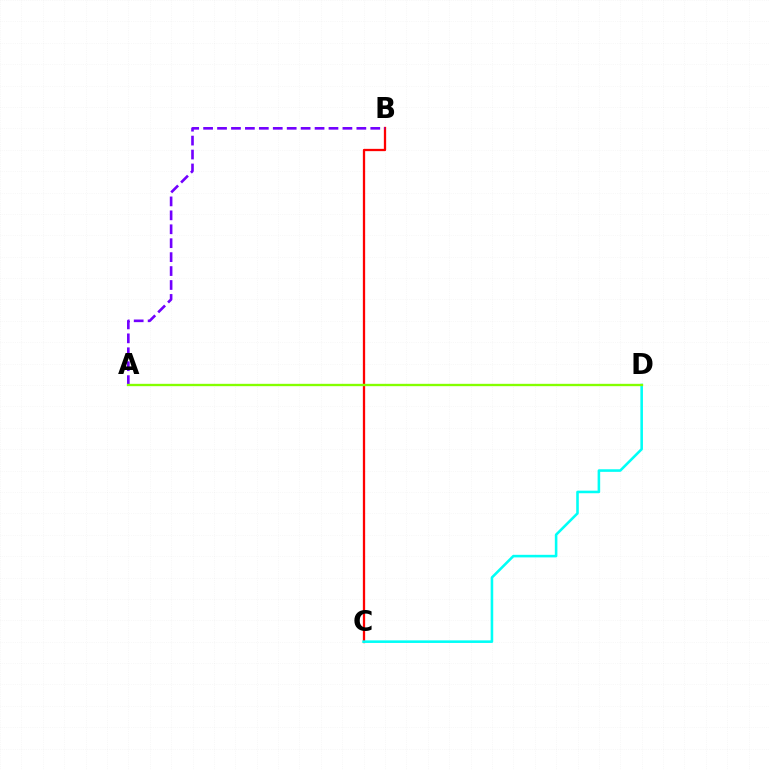{('B', 'C'): [{'color': '#ff0000', 'line_style': 'solid', 'thickness': 1.65}], ('A', 'B'): [{'color': '#7200ff', 'line_style': 'dashed', 'thickness': 1.89}], ('C', 'D'): [{'color': '#00fff6', 'line_style': 'solid', 'thickness': 1.86}], ('A', 'D'): [{'color': '#84ff00', 'line_style': 'solid', 'thickness': 1.69}]}